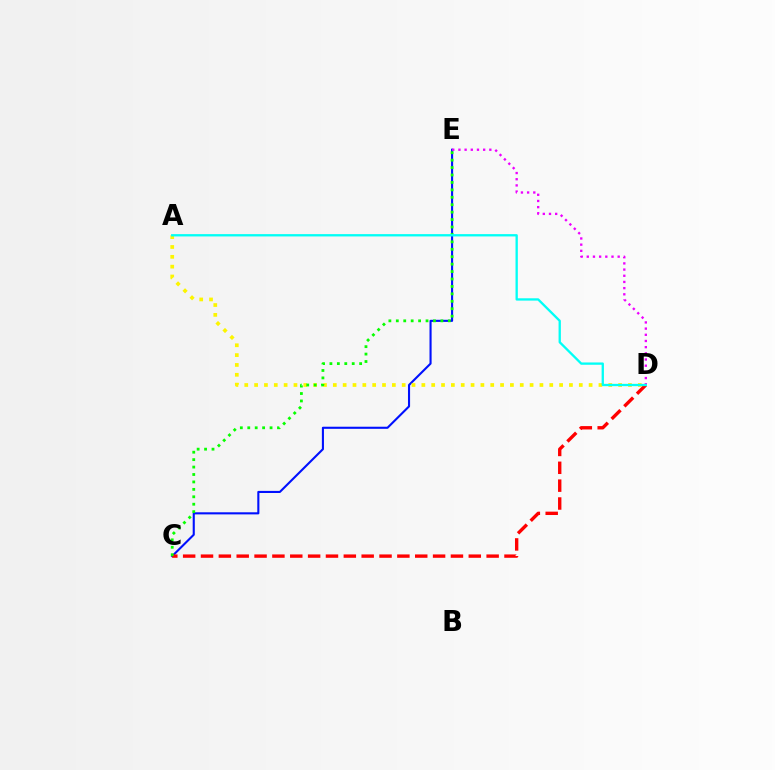{('C', 'E'): [{'color': '#0010ff', 'line_style': 'solid', 'thickness': 1.51}, {'color': '#08ff00', 'line_style': 'dotted', 'thickness': 2.02}], ('C', 'D'): [{'color': '#ff0000', 'line_style': 'dashed', 'thickness': 2.43}], ('A', 'D'): [{'color': '#fcf500', 'line_style': 'dotted', 'thickness': 2.67}, {'color': '#00fff6', 'line_style': 'solid', 'thickness': 1.66}], ('D', 'E'): [{'color': '#ee00ff', 'line_style': 'dotted', 'thickness': 1.68}]}